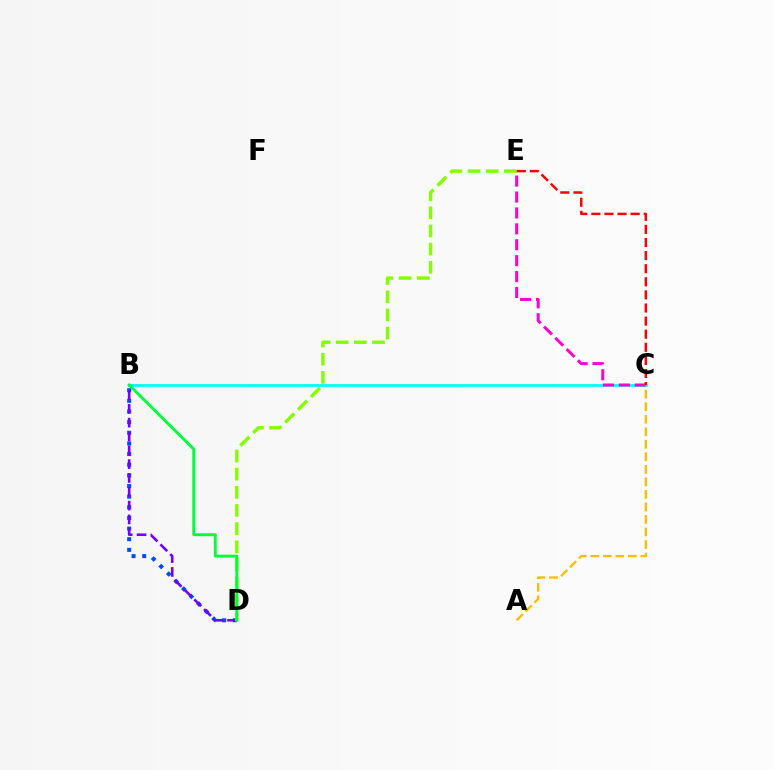{('B', 'D'): [{'color': '#004bff', 'line_style': 'dotted', 'thickness': 2.89}, {'color': '#7200ff', 'line_style': 'dashed', 'thickness': 1.88}, {'color': '#00ff39', 'line_style': 'solid', 'thickness': 2.09}], ('A', 'C'): [{'color': '#ffbd00', 'line_style': 'dashed', 'thickness': 1.7}], ('B', 'C'): [{'color': '#00fff6', 'line_style': 'solid', 'thickness': 2.0}], ('D', 'E'): [{'color': '#84ff00', 'line_style': 'dashed', 'thickness': 2.47}], ('C', 'E'): [{'color': '#ff00cf', 'line_style': 'dashed', 'thickness': 2.16}, {'color': '#ff0000', 'line_style': 'dashed', 'thickness': 1.78}]}